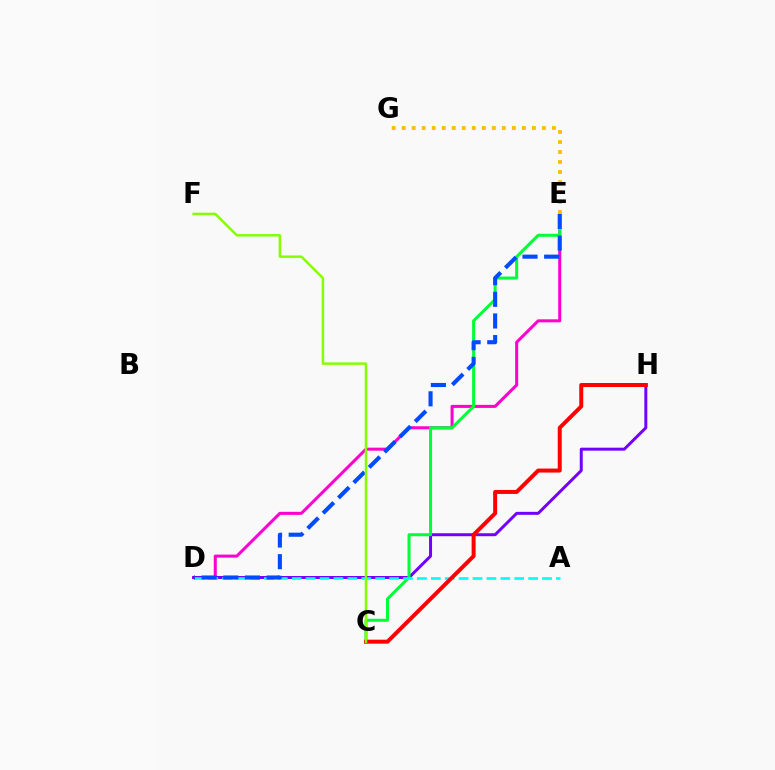{('D', 'E'): [{'color': '#ff00cf', 'line_style': 'solid', 'thickness': 2.19}, {'color': '#004bff', 'line_style': 'dashed', 'thickness': 2.94}], ('D', 'H'): [{'color': '#7200ff', 'line_style': 'solid', 'thickness': 2.14}], ('C', 'E'): [{'color': '#00ff39', 'line_style': 'solid', 'thickness': 2.17}], ('A', 'D'): [{'color': '#00fff6', 'line_style': 'dashed', 'thickness': 1.89}], ('C', 'H'): [{'color': '#ff0000', 'line_style': 'solid', 'thickness': 2.86}], ('E', 'G'): [{'color': '#ffbd00', 'line_style': 'dotted', 'thickness': 2.72}], ('C', 'F'): [{'color': '#84ff00', 'line_style': 'solid', 'thickness': 1.78}]}